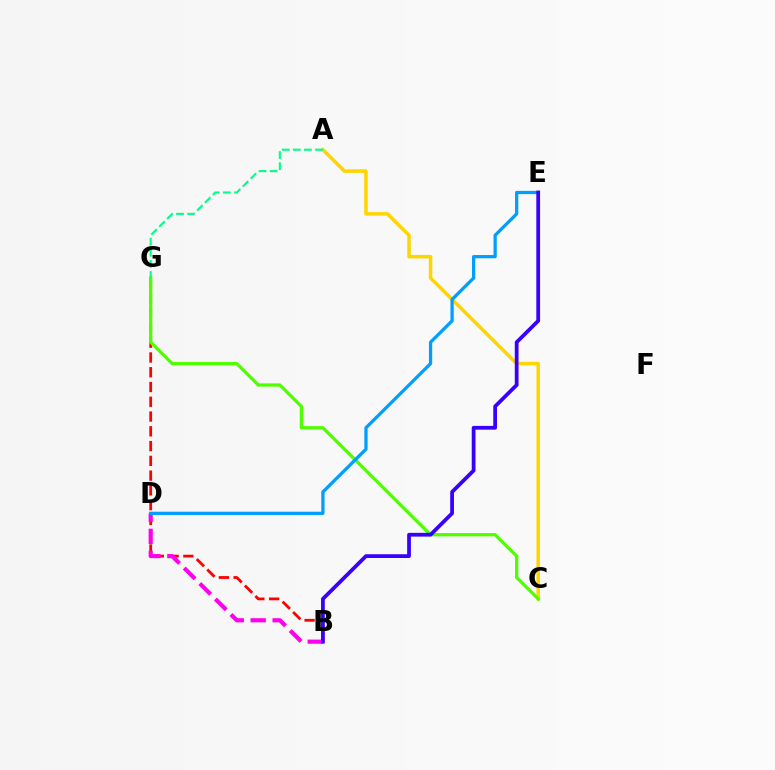{('A', 'C'): [{'color': '#ffd500', 'line_style': 'solid', 'thickness': 2.52}], ('B', 'G'): [{'color': '#ff0000', 'line_style': 'dashed', 'thickness': 2.01}], ('C', 'G'): [{'color': '#4fff00', 'line_style': 'solid', 'thickness': 2.35}], ('B', 'D'): [{'color': '#ff00ed', 'line_style': 'dashed', 'thickness': 2.98}], ('D', 'E'): [{'color': '#009eff', 'line_style': 'solid', 'thickness': 2.34}], ('B', 'E'): [{'color': '#3700ff', 'line_style': 'solid', 'thickness': 2.7}], ('A', 'G'): [{'color': '#00ff86', 'line_style': 'dashed', 'thickness': 1.51}]}